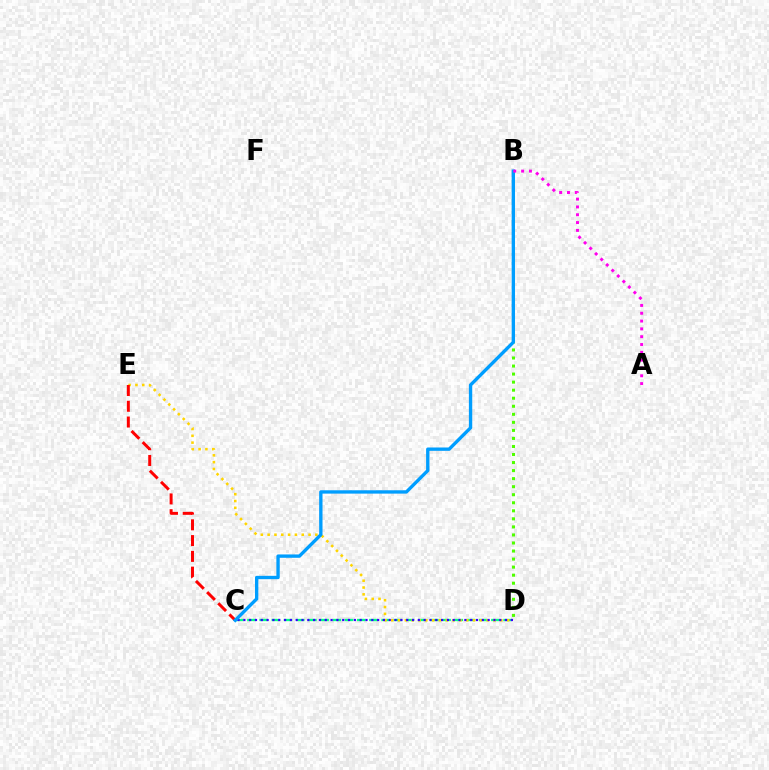{('C', 'D'): [{'color': '#00ff86', 'line_style': 'dashed', 'thickness': 1.66}, {'color': '#3700ff', 'line_style': 'dotted', 'thickness': 1.58}], ('D', 'E'): [{'color': '#ffd500', 'line_style': 'dotted', 'thickness': 1.85}], ('B', 'D'): [{'color': '#4fff00', 'line_style': 'dotted', 'thickness': 2.19}], ('C', 'E'): [{'color': '#ff0000', 'line_style': 'dashed', 'thickness': 2.14}], ('B', 'C'): [{'color': '#009eff', 'line_style': 'solid', 'thickness': 2.41}], ('A', 'B'): [{'color': '#ff00ed', 'line_style': 'dotted', 'thickness': 2.12}]}